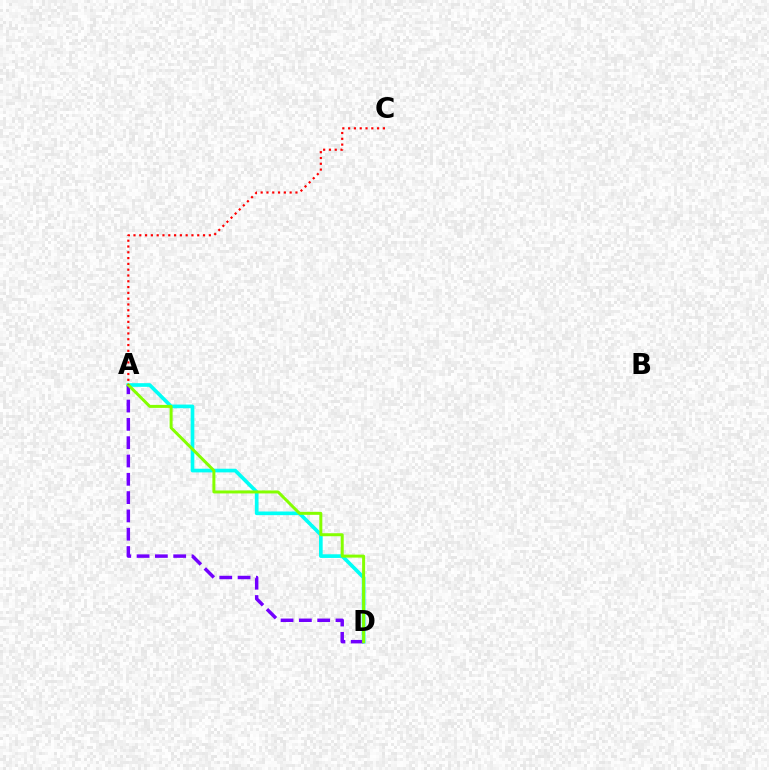{('A', 'D'): [{'color': '#00fff6', 'line_style': 'solid', 'thickness': 2.63}, {'color': '#7200ff', 'line_style': 'dashed', 'thickness': 2.49}, {'color': '#84ff00', 'line_style': 'solid', 'thickness': 2.15}], ('A', 'C'): [{'color': '#ff0000', 'line_style': 'dotted', 'thickness': 1.57}]}